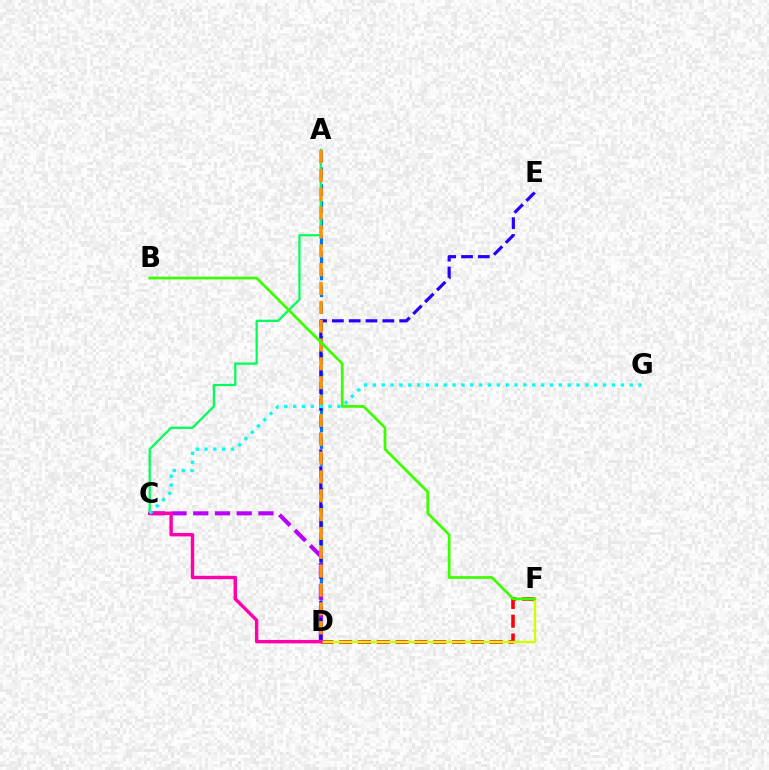{('D', 'F'): [{'color': '#ff0000', 'line_style': 'dashed', 'thickness': 2.56}, {'color': '#d1ff00', 'line_style': 'solid', 'thickness': 1.72}], ('A', 'D'): [{'color': '#0074ff', 'line_style': 'dashed', 'thickness': 2.29}, {'color': '#ff9400', 'line_style': 'dashed', 'thickness': 2.56}], ('A', 'C'): [{'color': '#00ff5c', 'line_style': 'solid', 'thickness': 1.62}], ('C', 'D'): [{'color': '#b900ff', 'line_style': 'dashed', 'thickness': 2.95}, {'color': '#ff00ac', 'line_style': 'solid', 'thickness': 2.45}], ('D', 'E'): [{'color': '#2500ff', 'line_style': 'dashed', 'thickness': 2.29}], ('B', 'F'): [{'color': '#3dff00', 'line_style': 'solid', 'thickness': 1.98}], ('C', 'G'): [{'color': '#00fff6', 'line_style': 'dotted', 'thickness': 2.41}]}